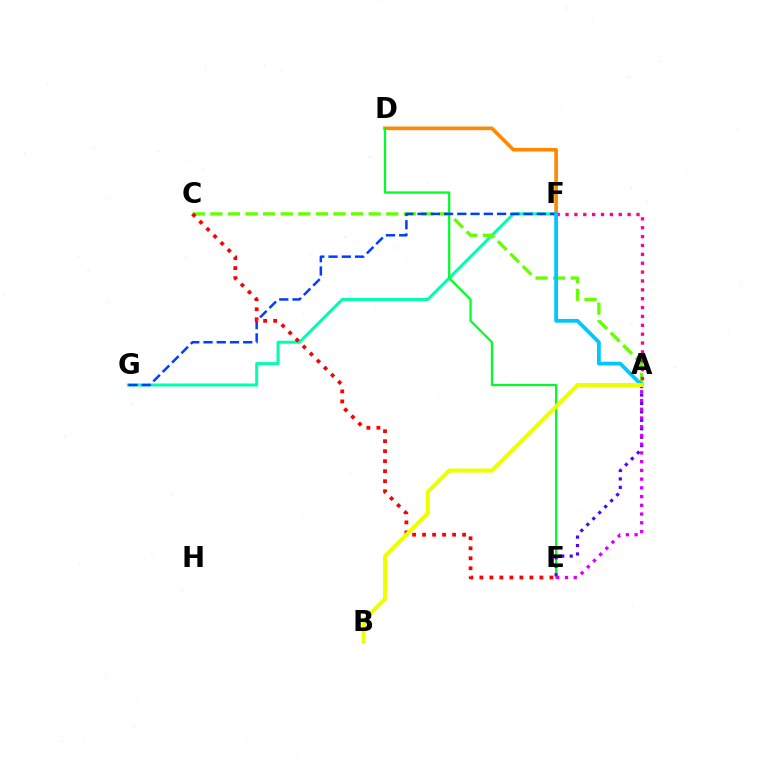{('F', 'G'): [{'color': '#00ffaf', 'line_style': 'solid', 'thickness': 2.16}, {'color': '#003fff', 'line_style': 'dashed', 'thickness': 1.8}], ('D', 'F'): [{'color': '#ff8800', 'line_style': 'solid', 'thickness': 2.61}], ('A', 'C'): [{'color': '#66ff00', 'line_style': 'dashed', 'thickness': 2.39}], ('D', 'E'): [{'color': '#00ff27', 'line_style': 'solid', 'thickness': 1.61}], ('A', 'F'): [{'color': '#ff00a0', 'line_style': 'dotted', 'thickness': 2.41}, {'color': '#00c7ff', 'line_style': 'solid', 'thickness': 2.71}], ('C', 'E'): [{'color': '#ff0000', 'line_style': 'dotted', 'thickness': 2.72}], ('A', 'E'): [{'color': '#4f00ff', 'line_style': 'dotted', 'thickness': 2.29}, {'color': '#d600ff', 'line_style': 'dotted', 'thickness': 2.37}], ('A', 'B'): [{'color': '#eeff00', 'line_style': 'solid', 'thickness': 2.89}]}